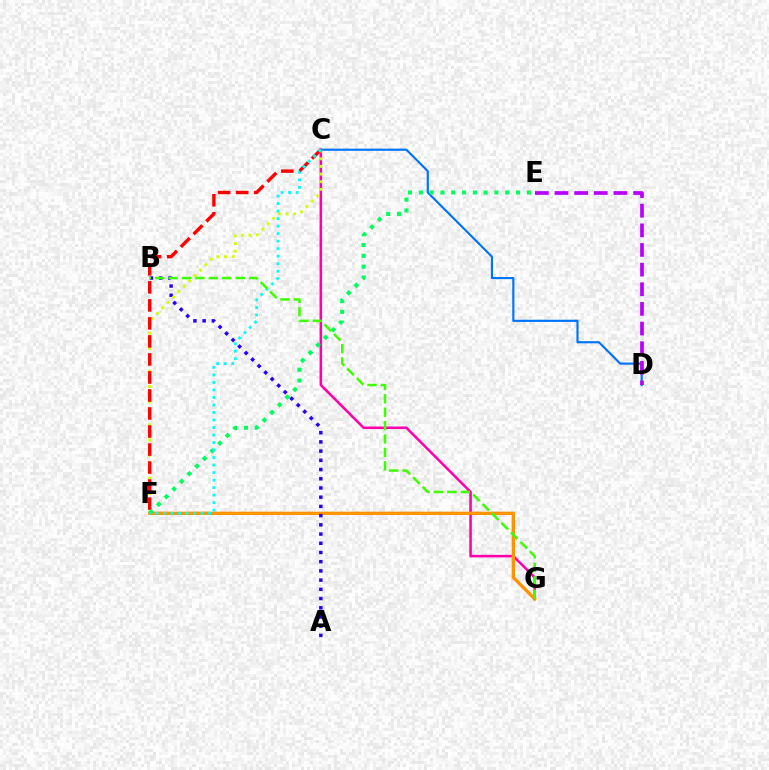{('C', 'G'): [{'color': '#ff00ac', 'line_style': 'solid', 'thickness': 1.83}], ('F', 'G'): [{'color': '#ff9400', 'line_style': 'solid', 'thickness': 2.39}], ('A', 'B'): [{'color': '#2500ff', 'line_style': 'dotted', 'thickness': 2.5}], ('C', 'D'): [{'color': '#0074ff', 'line_style': 'solid', 'thickness': 1.56}], ('C', 'F'): [{'color': '#d1ff00', 'line_style': 'dotted', 'thickness': 2.08}, {'color': '#ff0000', 'line_style': 'dashed', 'thickness': 2.45}, {'color': '#00fff6', 'line_style': 'dotted', 'thickness': 2.04}], ('E', 'F'): [{'color': '#00ff5c', 'line_style': 'dotted', 'thickness': 2.94}], ('B', 'G'): [{'color': '#3dff00', 'line_style': 'dashed', 'thickness': 1.82}], ('D', 'E'): [{'color': '#b900ff', 'line_style': 'dashed', 'thickness': 2.67}]}